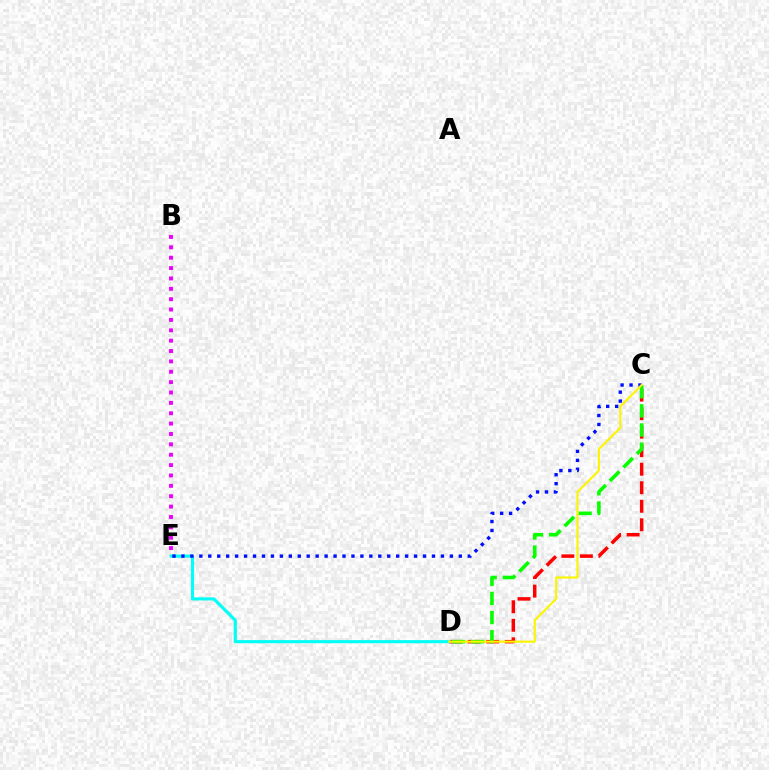{('C', 'D'): [{'color': '#ff0000', 'line_style': 'dashed', 'thickness': 2.52}, {'color': '#08ff00', 'line_style': 'dashed', 'thickness': 2.6}, {'color': '#fcf500', 'line_style': 'solid', 'thickness': 1.53}], ('B', 'E'): [{'color': '#ee00ff', 'line_style': 'dotted', 'thickness': 2.82}], ('D', 'E'): [{'color': '#00fff6', 'line_style': 'solid', 'thickness': 2.24}], ('C', 'E'): [{'color': '#0010ff', 'line_style': 'dotted', 'thickness': 2.43}]}